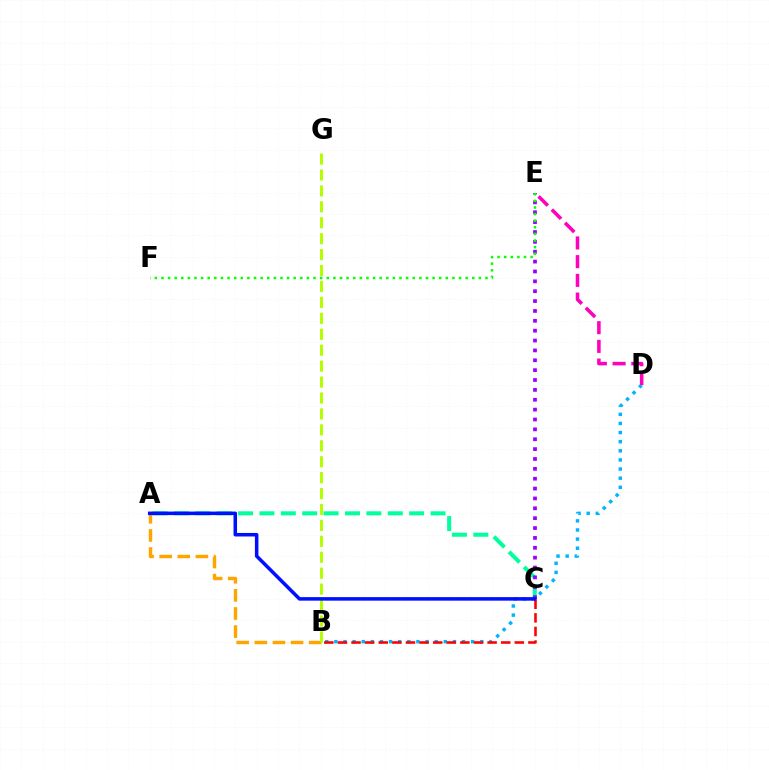{('A', 'C'): [{'color': '#00ff9d', 'line_style': 'dashed', 'thickness': 2.91}, {'color': '#0010ff', 'line_style': 'solid', 'thickness': 2.54}], ('B', 'D'): [{'color': '#00b5ff', 'line_style': 'dotted', 'thickness': 2.48}], ('C', 'E'): [{'color': '#9b00ff', 'line_style': 'dotted', 'thickness': 2.68}], ('E', 'F'): [{'color': '#08ff00', 'line_style': 'dotted', 'thickness': 1.8}], ('D', 'E'): [{'color': '#ff00bd', 'line_style': 'dashed', 'thickness': 2.54}], ('B', 'C'): [{'color': '#ff0000', 'line_style': 'dashed', 'thickness': 1.85}], ('A', 'B'): [{'color': '#ffa500', 'line_style': 'dashed', 'thickness': 2.46}], ('B', 'G'): [{'color': '#b3ff00', 'line_style': 'dashed', 'thickness': 2.16}]}